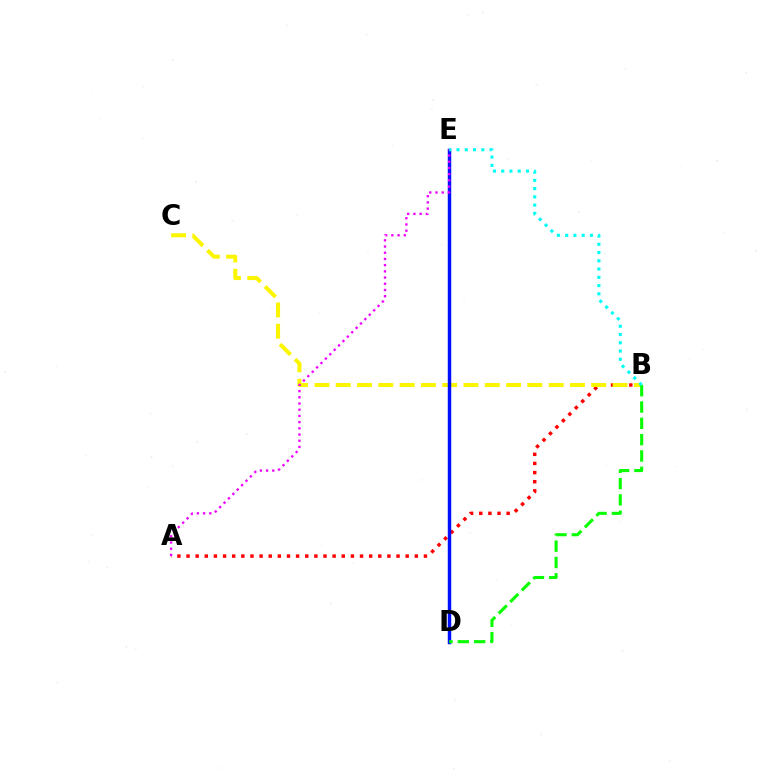{('A', 'B'): [{'color': '#ff0000', 'line_style': 'dotted', 'thickness': 2.48}], ('B', 'C'): [{'color': '#fcf500', 'line_style': 'dashed', 'thickness': 2.89}], ('D', 'E'): [{'color': '#0010ff', 'line_style': 'solid', 'thickness': 2.5}], ('B', 'D'): [{'color': '#08ff00', 'line_style': 'dashed', 'thickness': 2.22}], ('A', 'E'): [{'color': '#ee00ff', 'line_style': 'dotted', 'thickness': 1.69}], ('B', 'E'): [{'color': '#00fff6', 'line_style': 'dotted', 'thickness': 2.24}]}